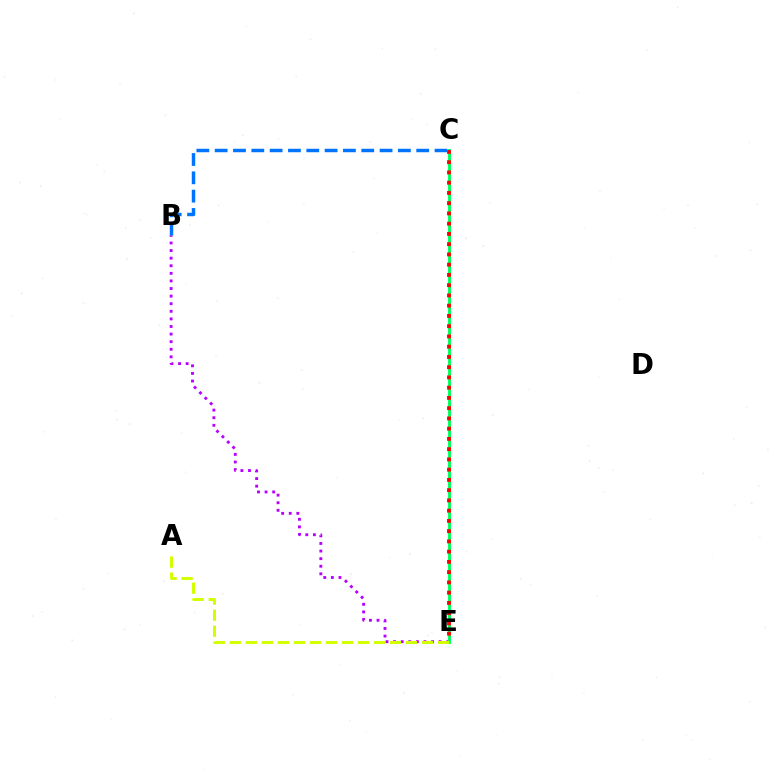{('B', 'E'): [{'color': '#b900ff', 'line_style': 'dotted', 'thickness': 2.06}], ('C', 'E'): [{'color': '#00ff5c', 'line_style': 'solid', 'thickness': 2.1}, {'color': '#ff0000', 'line_style': 'dotted', 'thickness': 2.78}], ('B', 'C'): [{'color': '#0074ff', 'line_style': 'dashed', 'thickness': 2.49}], ('A', 'E'): [{'color': '#d1ff00', 'line_style': 'dashed', 'thickness': 2.18}]}